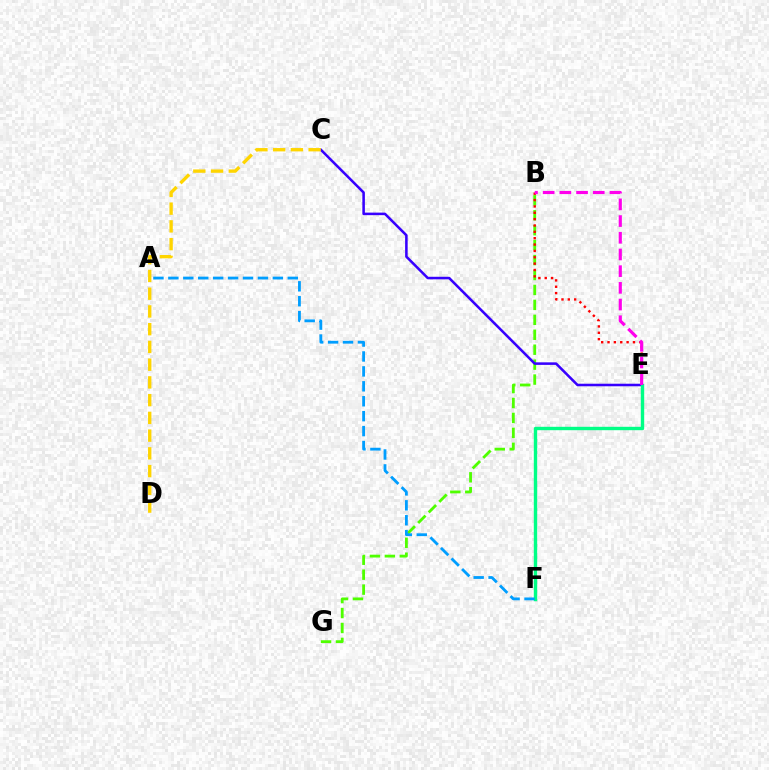{('B', 'G'): [{'color': '#4fff00', 'line_style': 'dashed', 'thickness': 2.03}], ('C', 'E'): [{'color': '#3700ff', 'line_style': 'solid', 'thickness': 1.83}], ('E', 'F'): [{'color': '#00ff86', 'line_style': 'solid', 'thickness': 2.44}], ('B', 'E'): [{'color': '#ff0000', 'line_style': 'dotted', 'thickness': 1.73}, {'color': '#ff00ed', 'line_style': 'dashed', 'thickness': 2.27}], ('C', 'D'): [{'color': '#ffd500', 'line_style': 'dashed', 'thickness': 2.41}], ('A', 'F'): [{'color': '#009eff', 'line_style': 'dashed', 'thickness': 2.03}]}